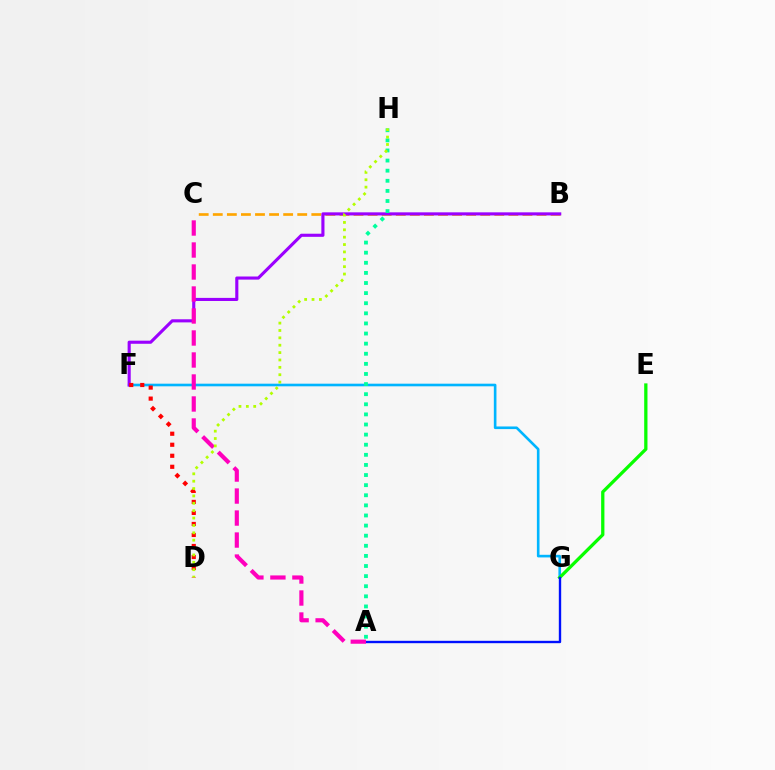{('F', 'G'): [{'color': '#00b5ff', 'line_style': 'solid', 'thickness': 1.89}], ('B', 'C'): [{'color': '#ffa500', 'line_style': 'dashed', 'thickness': 1.91}], ('E', 'G'): [{'color': '#08ff00', 'line_style': 'solid', 'thickness': 2.35}], ('A', 'G'): [{'color': '#0010ff', 'line_style': 'solid', 'thickness': 1.71}], ('B', 'F'): [{'color': '#9b00ff', 'line_style': 'solid', 'thickness': 2.24}], ('A', 'C'): [{'color': '#ff00bd', 'line_style': 'dashed', 'thickness': 2.99}], ('D', 'F'): [{'color': '#ff0000', 'line_style': 'dotted', 'thickness': 2.99}], ('A', 'H'): [{'color': '#00ff9d', 'line_style': 'dotted', 'thickness': 2.75}], ('D', 'H'): [{'color': '#b3ff00', 'line_style': 'dotted', 'thickness': 2.0}]}